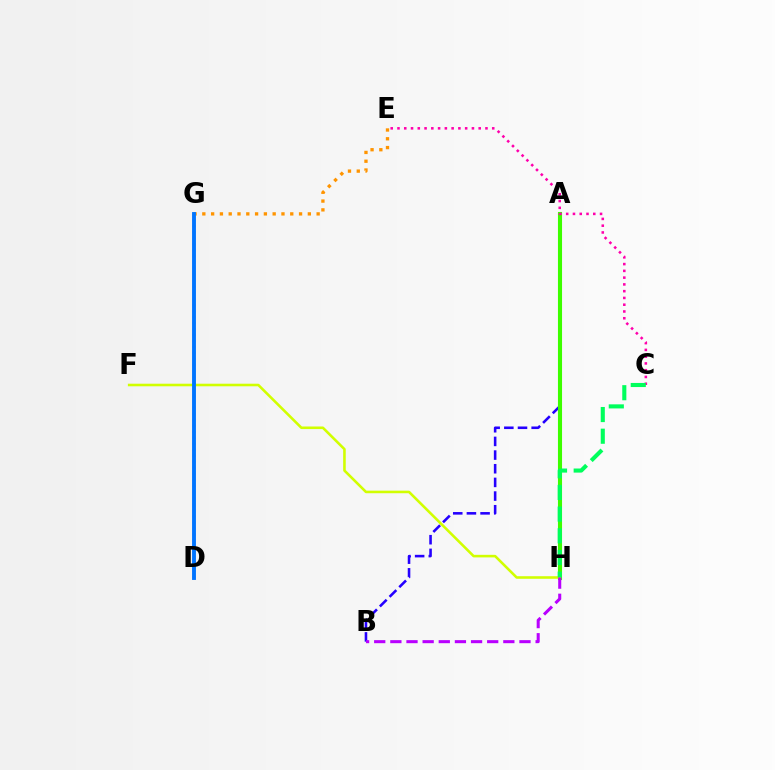{('E', 'G'): [{'color': '#ff9400', 'line_style': 'dotted', 'thickness': 2.39}], ('A', 'B'): [{'color': '#2500ff', 'line_style': 'dashed', 'thickness': 1.86}], ('D', 'G'): [{'color': '#00fff6', 'line_style': 'dotted', 'thickness': 1.55}, {'color': '#ff0000', 'line_style': 'dotted', 'thickness': 1.64}, {'color': '#0074ff', 'line_style': 'solid', 'thickness': 2.79}], ('A', 'H'): [{'color': '#3dff00', 'line_style': 'solid', 'thickness': 2.95}], ('F', 'H'): [{'color': '#d1ff00', 'line_style': 'solid', 'thickness': 1.86}], ('C', 'E'): [{'color': '#ff00ac', 'line_style': 'dotted', 'thickness': 1.84}], ('C', 'H'): [{'color': '#00ff5c', 'line_style': 'dashed', 'thickness': 2.94}], ('B', 'H'): [{'color': '#b900ff', 'line_style': 'dashed', 'thickness': 2.19}]}